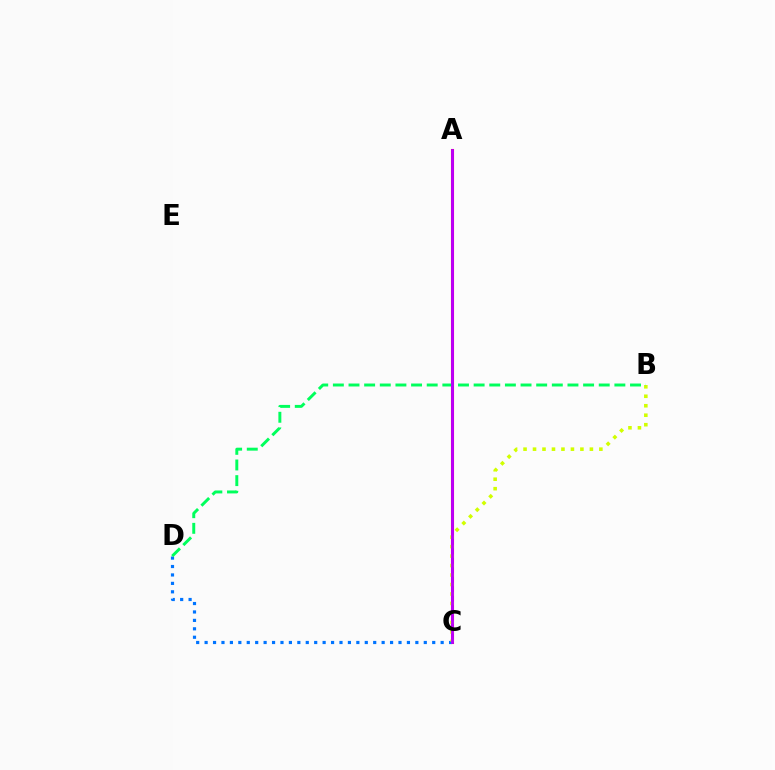{('A', 'C'): [{'color': '#ff0000', 'line_style': 'solid', 'thickness': 2.21}, {'color': '#b900ff', 'line_style': 'solid', 'thickness': 2.03}], ('C', 'D'): [{'color': '#0074ff', 'line_style': 'dotted', 'thickness': 2.29}], ('B', 'C'): [{'color': '#d1ff00', 'line_style': 'dotted', 'thickness': 2.58}], ('B', 'D'): [{'color': '#00ff5c', 'line_style': 'dashed', 'thickness': 2.12}]}